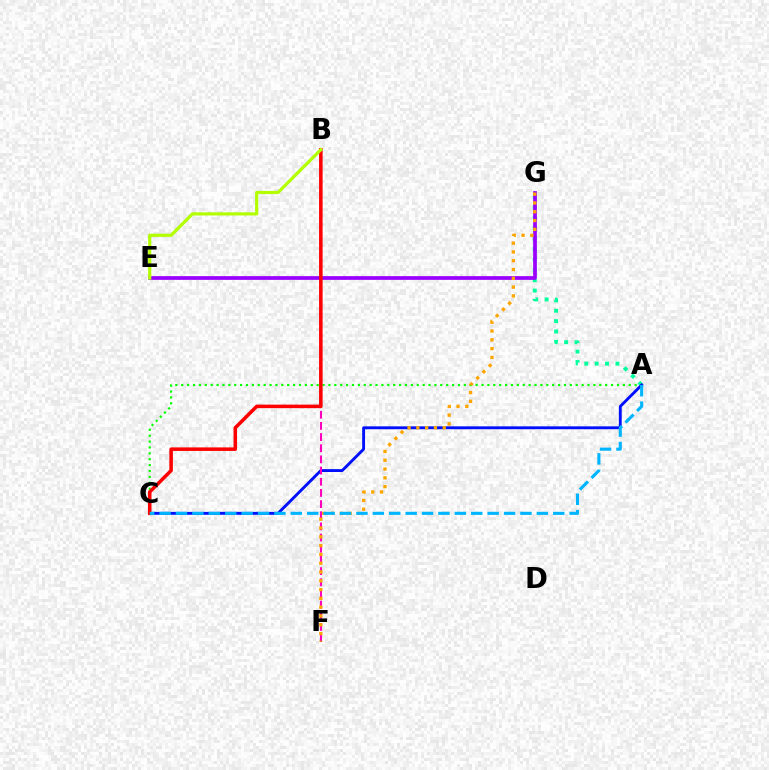{('A', 'G'): [{'color': '#00ff9d', 'line_style': 'dotted', 'thickness': 2.82}], ('E', 'G'): [{'color': '#9b00ff', 'line_style': 'solid', 'thickness': 2.68}], ('A', 'C'): [{'color': '#08ff00', 'line_style': 'dotted', 'thickness': 1.6}, {'color': '#0010ff', 'line_style': 'solid', 'thickness': 2.08}, {'color': '#00b5ff', 'line_style': 'dashed', 'thickness': 2.23}], ('B', 'F'): [{'color': '#ff00bd', 'line_style': 'dashed', 'thickness': 1.52}], ('B', 'C'): [{'color': '#ff0000', 'line_style': 'solid', 'thickness': 2.54}], ('B', 'E'): [{'color': '#b3ff00', 'line_style': 'solid', 'thickness': 2.29}], ('F', 'G'): [{'color': '#ffa500', 'line_style': 'dotted', 'thickness': 2.39}]}